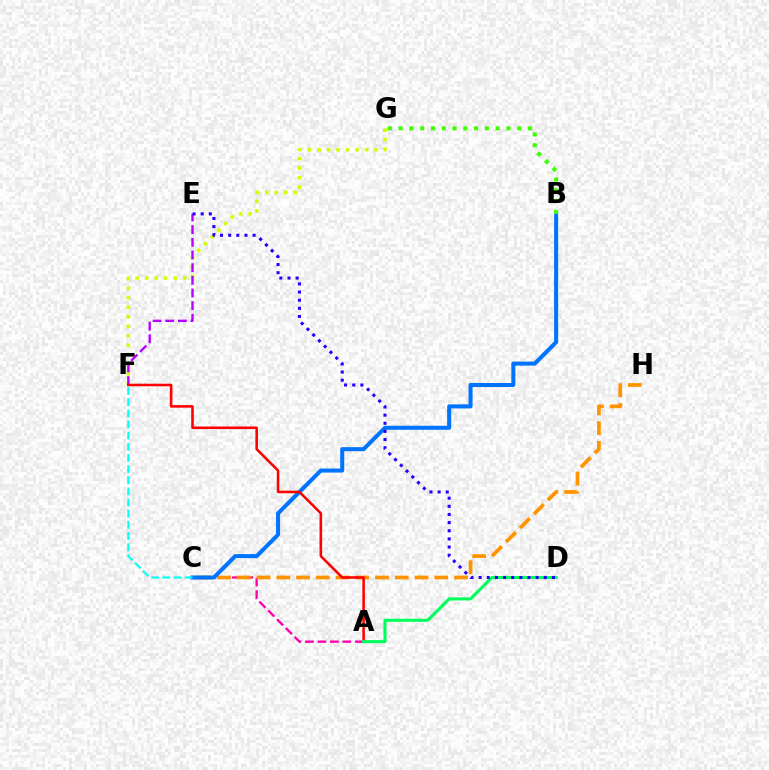{('A', 'C'): [{'color': '#ff00ac', 'line_style': 'dashed', 'thickness': 1.69}], ('F', 'G'): [{'color': '#d1ff00', 'line_style': 'dotted', 'thickness': 2.58}], ('E', 'F'): [{'color': '#b900ff', 'line_style': 'dashed', 'thickness': 1.72}], ('C', 'H'): [{'color': '#ff9400', 'line_style': 'dashed', 'thickness': 2.68}], ('B', 'C'): [{'color': '#0074ff', 'line_style': 'solid', 'thickness': 2.91}], ('B', 'G'): [{'color': '#3dff00', 'line_style': 'dotted', 'thickness': 2.93}], ('A', 'F'): [{'color': '#ff0000', 'line_style': 'solid', 'thickness': 1.84}], ('C', 'F'): [{'color': '#00fff6', 'line_style': 'dashed', 'thickness': 1.52}], ('A', 'D'): [{'color': '#00ff5c', 'line_style': 'solid', 'thickness': 2.23}], ('D', 'E'): [{'color': '#2500ff', 'line_style': 'dotted', 'thickness': 2.21}]}